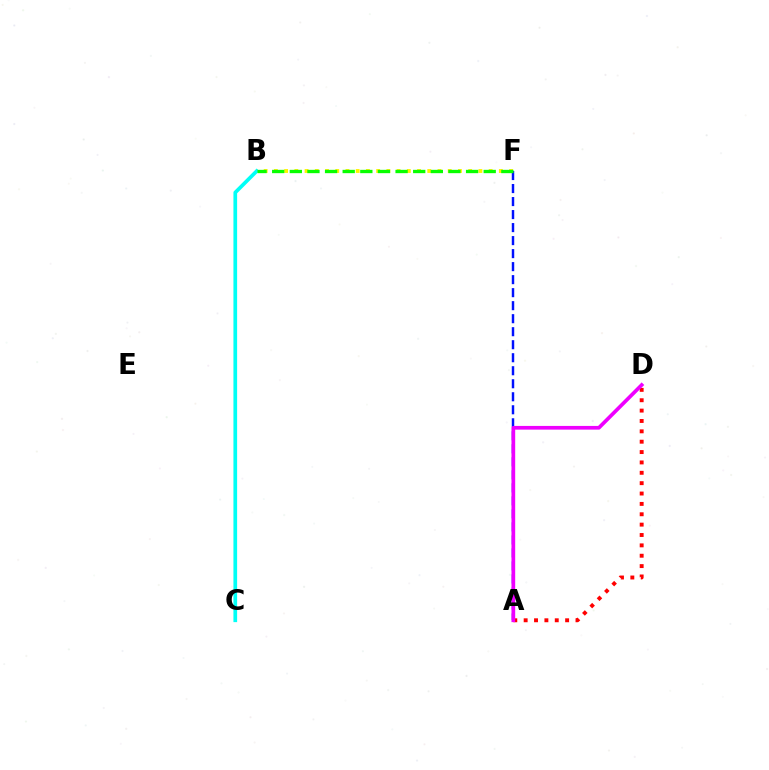{('B', 'F'): [{'color': '#fcf500', 'line_style': 'dotted', 'thickness': 2.78}, {'color': '#08ff00', 'line_style': 'dashed', 'thickness': 2.39}], ('A', 'D'): [{'color': '#ff0000', 'line_style': 'dotted', 'thickness': 2.82}, {'color': '#ee00ff', 'line_style': 'solid', 'thickness': 2.67}], ('B', 'C'): [{'color': '#00fff6', 'line_style': 'solid', 'thickness': 2.66}], ('A', 'F'): [{'color': '#0010ff', 'line_style': 'dashed', 'thickness': 1.77}]}